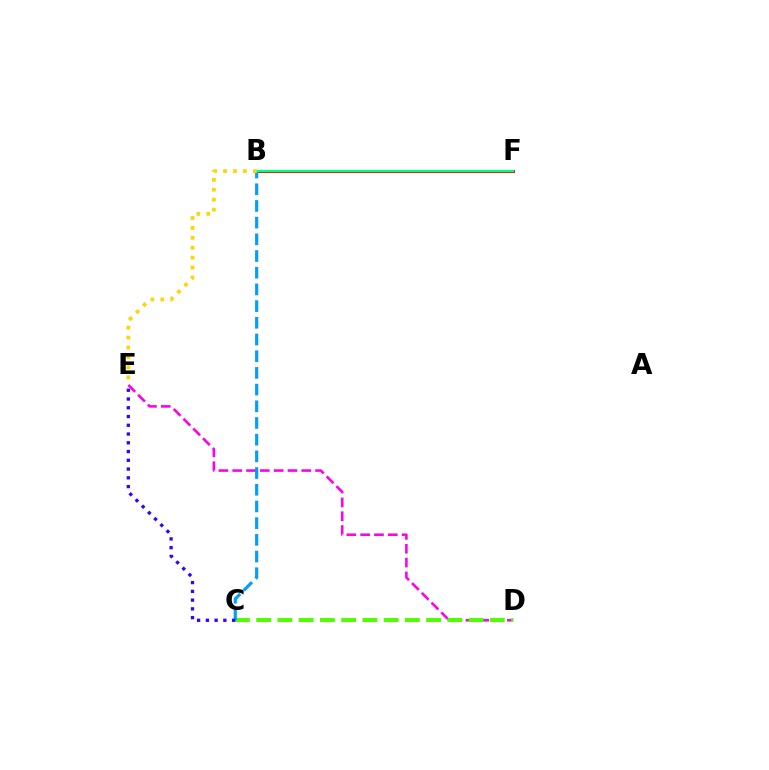{('D', 'E'): [{'color': '#ff00ed', 'line_style': 'dashed', 'thickness': 1.88}], ('C', 'D'): [{'color': '#4fff00', 'line_style': 'dashed', 'thickness': 2.89}], ('B', 'F'): [{'color': '#ff0000', 'line_style': 'solid', 'thickness': 2.16}, {'color': '#00ff86', 'line_style': 'solid', 'thickness': 1.69}], ('B', 'C'): [{'color': '#009eff', 'line_style': 'dashed', 'thickness': 2.27}], ('C', 'E'): [{'color': '#3700ff', 'line_style': 'dotted', 'thickness': 2.38}], ('B', 'E'): [{'color': '#ffd500', 'line_style': 'dotted', 'thickness': 2.7}]}